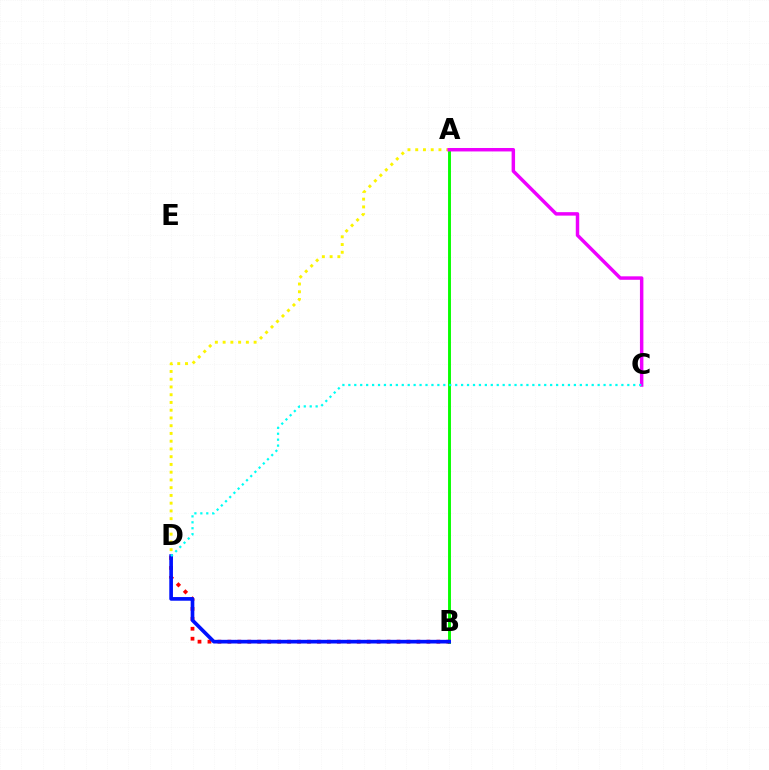{('A', 'B'): [{'color': '#08ff00', 'line_style': 'solid', 'thickness': 2.09}], ('A', 'D'): [{'color': '#fcf500', 'line_style': 'dotted', 'thickness': 2.11}], ('B', 'D'): [{'color': '#ff0000', 'line_style': 'dotted', 'thickness': 2.7}, {'color': '#0010ff', 'line_style': 'solid', 'thickness': 2.64}], ('A', 'C'): [{'color': '#ee00ff', 'line_style': 'solid', 'thickness': 2.49}], ('C', 'D'): [{'color': '#00fff6', 'line_style': 'dotted', 'thickness': 1.61}]}